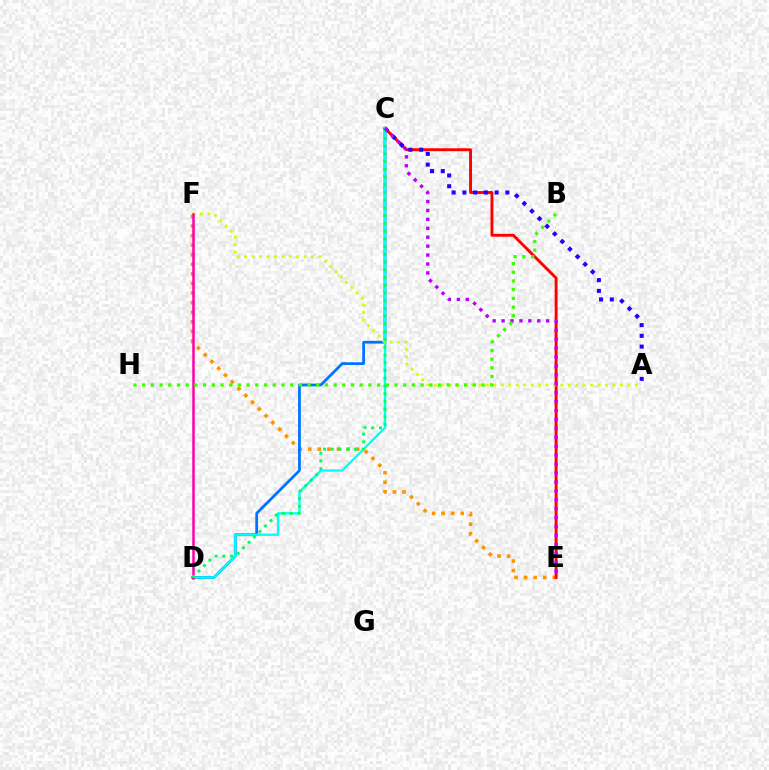{('E', 'F'): [{'color': '#ff9400', 'line_style': 'dotted', 'thickness': 2.6}], ('C', 'E'): [{'color': '#ff0000', 'line_style': 'solid', 'thickness': 2.09}, {'color': '#b900ff', 'line_style': 'dotted', 'thickness': 2.42}], ('C', 'D'): [{'color': '#0074ff', 'line_style': 'solid', 'thickness': 1.98}, {'color': '#00fff6', 'line_style': 'solid', 'thickness': 1.69}, {'color': '#00ff5c', 'line_style': 'dotted', 'thickness': 2.1}], ('A', 'F'): [{'color': '#d1ff00', 'line_style': 'dotted', 'thickness': 2.02}], ('D', 'F'): [{'color': '#ff00ac', 'line_style': 'solid', 'thickness': 1.81}], ('A', 'C'): [{'color': '#2500ff', 'line_style': 'dotted', 'thickness': 2.92}], ('B', 'H'): [{'color': '#3dff00', 'line_style': 'dotted', 'thickness': 2.36}]}